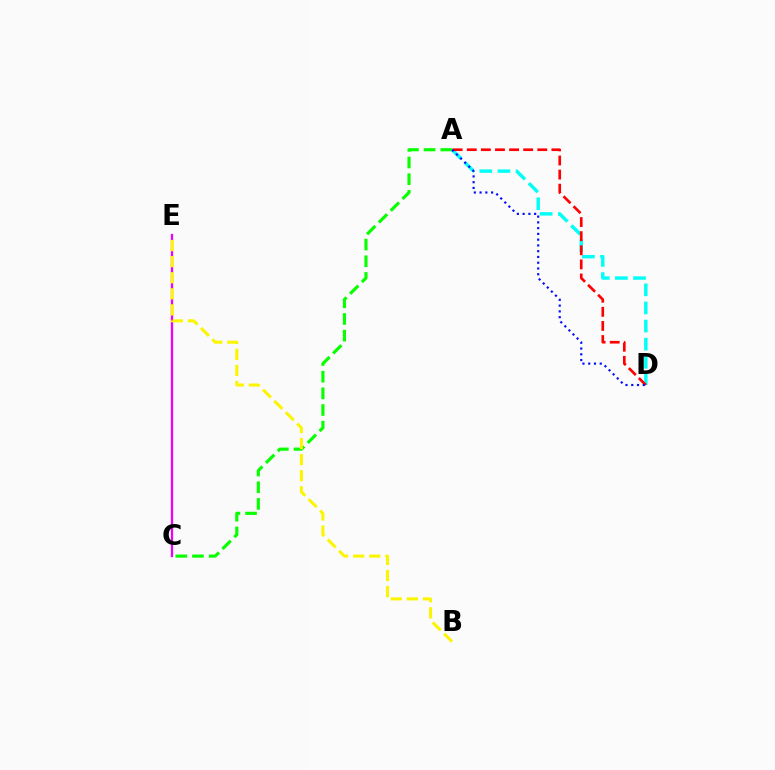{('A', 'C'): [{'color': '#08ff00', 'line_style': 'dashed', 'thickness': 2.26}], ('A', 'D'): [{'color': '#00fff6', 'line_style': 'dashed', 'thickness': 2.46}, {'color': '#ff0000', 'line_style': 'dashed', 'thickness': 1.92}, {'color': '#0010ff', 'line_style': 'dotted', 'thickness': 1.57}], ('C', 'E'): [{'color': '#ee00ff', 'line_style': 'solid', 'thickness': 1.63}], ('B', 'E'): [{'color': '#fcf500', 'line_style': 'dashed', 'thickness': 2.18}]}